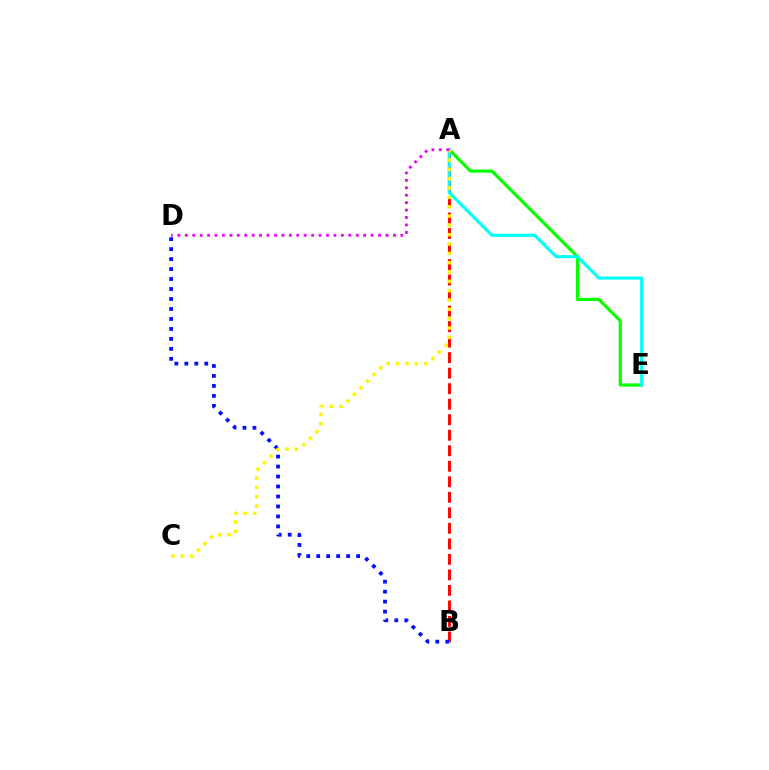{('A', 'B'): [{'color': '#ff0000', 'line_style': 'dashed', 'thickness': 2.11}], ('B', 'D'): [{'color': '#0010ff', 'line_style': 'dotted', 'thickness': 2.71}], ('A', 'E'): [{'color': '#08ff00', 'line_style': 'solid', 'thickness': 2.3}, {'color': '#00fff6', 'line_style': 'solid', 'thickness': 2.22}], ('A', 'C'): [{'color': '#fcf500', 'line_style': 'dotted', 'thickness': 2.54}], ('A', 'D'): [{'color': '#ee00ff', 'line_style': 'dotted', 'thickness': 2.02}]}